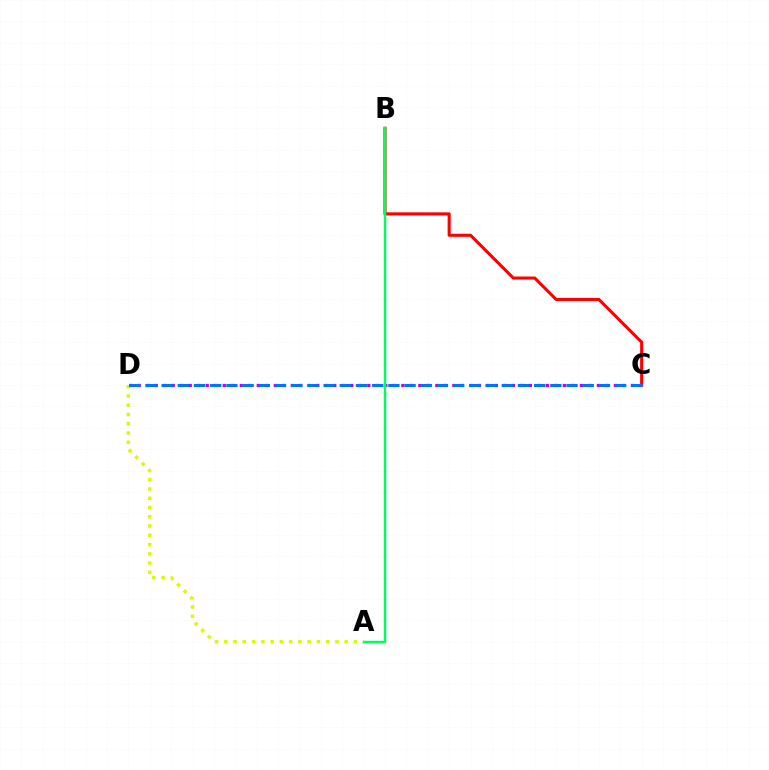{('A', 'D'): [{'color': '#d1ff00', 'line_style': 'dotted', 'thickness': 2.52}], ('B', 'C'): [{'color': '#ff0000', 'line_style': 'solid', 'thickness': 2.22}], ('C', 'D'): [{'color': '#b900ff', 'line_style': 'dotted', 'thickness': 2.31}, {'color': '#0074ff', 'line_style': 'dashed', 'thickness': 2.2}], ('A', 'B'): [{'color': '#00ff5c', 'line_style': 'solid', 'thickness': 1.78}]}